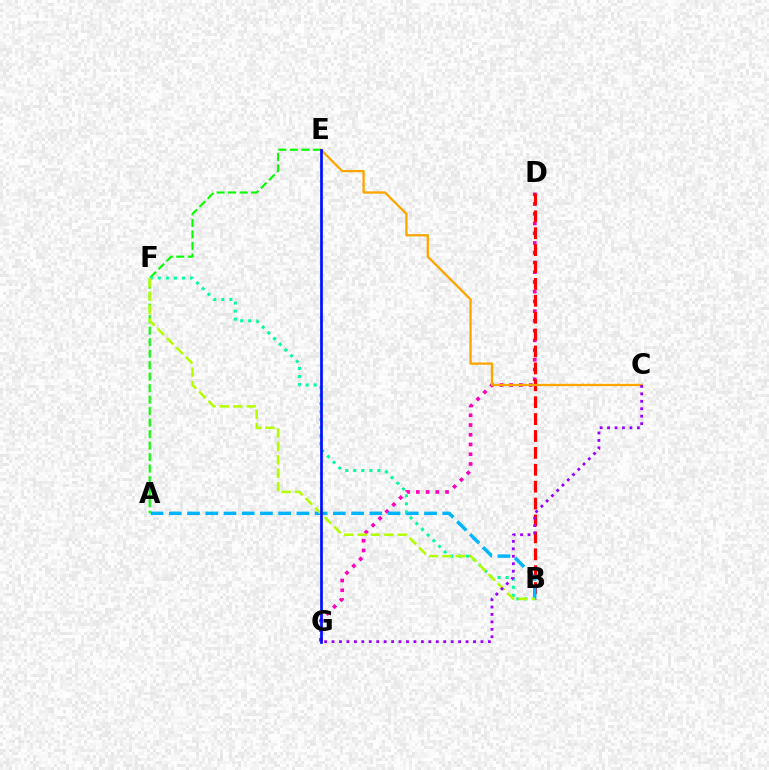{('D', 'G'): [{'color': '#ff00bd', 'line_style': 'dotted', 'thickness': 2.65}], ('B', 'D'): [{'color': '#ff0000', 'line_style': 'dashed', 'thickness': 2.3}], ('A', 'B'): [{'color': '#00b5ff', 'line_style': 'dashed', 'thickness': 2.48}], ('A', 'E'): [{'color': '#08ff00', 'line_style': 'dashed', 'thickness': 1.56}], ('B', 'F'): [{'color': '#00ff9d', 'line_style': 'dotted', 'thickness': 2.19}, {'color': '#b3ff00', 'line_style': 'dashed', 'thickness': 1.82}], ('C', 'E'): [{'color': '#ffa500', 'line_style': 'solid', 'thickness': 1.66}], ('E', 'G'): [{'color': '#0010ff', 'line_style': 'solid', 'thickness': 1.96}], ('C', 'G'): [{'color': '#9b00ff', 'line_style': 'dotted', 'thickness': 2.02}]}